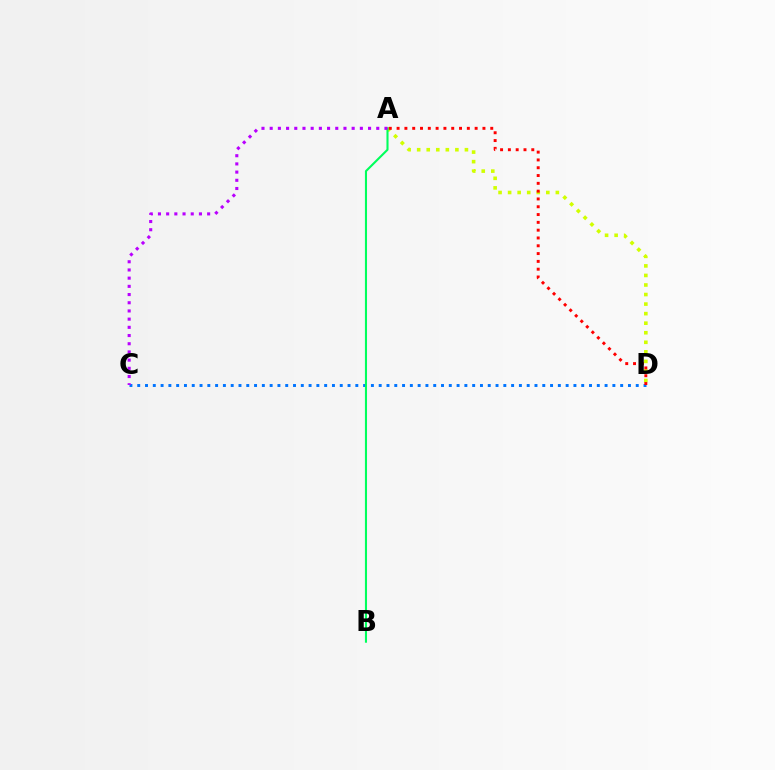{('A', 'D'): [{'color': '#d1ff00', 'line_style': 'dotted', 'thickness': 2.59}, {'color': '#ff0000', 'line_style': 'dotted', 'thickness': 2.12}], ('C', 'D'): [{'color': '#0074ff', 'line_style': 'dotted', 'thickness': 2.12}], ('A', 'B'): [{'color': '#00ff5c', 'line_style': 'solid', 'thickness': 1.51}], ('A', 'C'): [{'color': '#b900ff', 'line_style': 'dotted', 'thickness': 2.23}]}